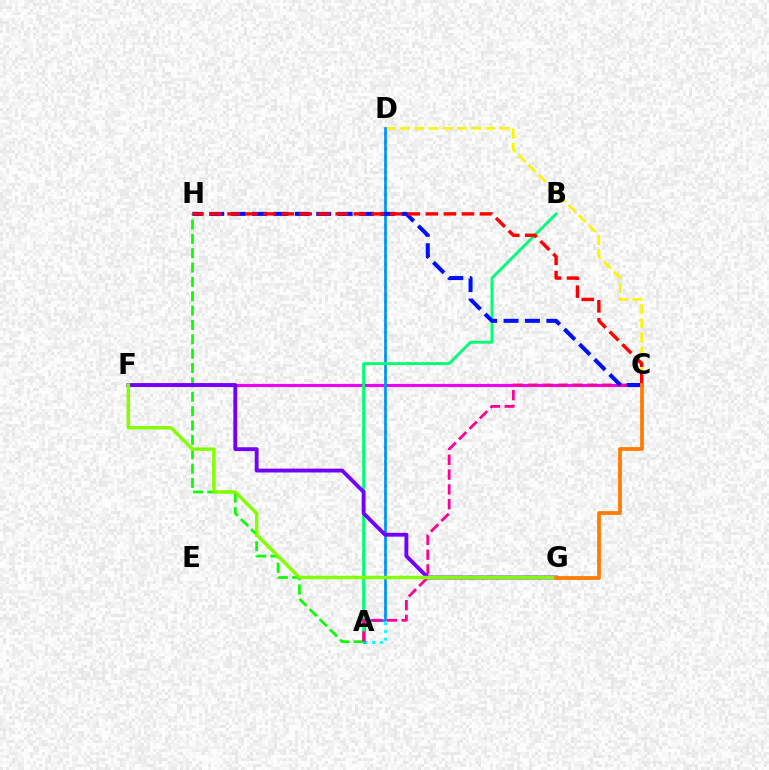{('C', 'D'): [{'color': '#fcf500', 'line_style': 'dashed', 'thickness': 1.93}], ('C', 'F'): [{'color': '#ee00ff', 'line_style': 'solid', 'thickness': 2.24}], ('A', 'H'): [{'color': '#08ff00', 'line_style': 'dashed', 'thickness': 1.95}], ('A', 'D'): [{'color': '#00fff6', 'line_style': 'dotted', 'thickness': 2.08}, {'color': '#008cff', 'line_style': 'solid', 'thickness': 1.88}], ('A', 'B'): [{'color': '#00ff74', 'line_style': 'solid', 'thickness': 2.09}], ('A', 'C'): [{'color': '#ff0094', 'line_style': 'dashed', 'thickness': 2.01}], ('F', 'G'): [{'color': '#7200ff', 'line_style': 'solid', 'thickness': 2.77}, {'color': '#84ff00', 'line_style': 'solid', 'thickness': 2.49}], ('C', 'H'): [{'color': '#0010ff', 'line_style': 'dashed', 'thickness': 2.91}, {'color': '#ff0000', 'line_style': 'dashed', 'thickness': 2.45}], ('C', 'G'): [{'color': '#ff7c00', 'line_style': 'solid', 'thickness': 2.71}]}